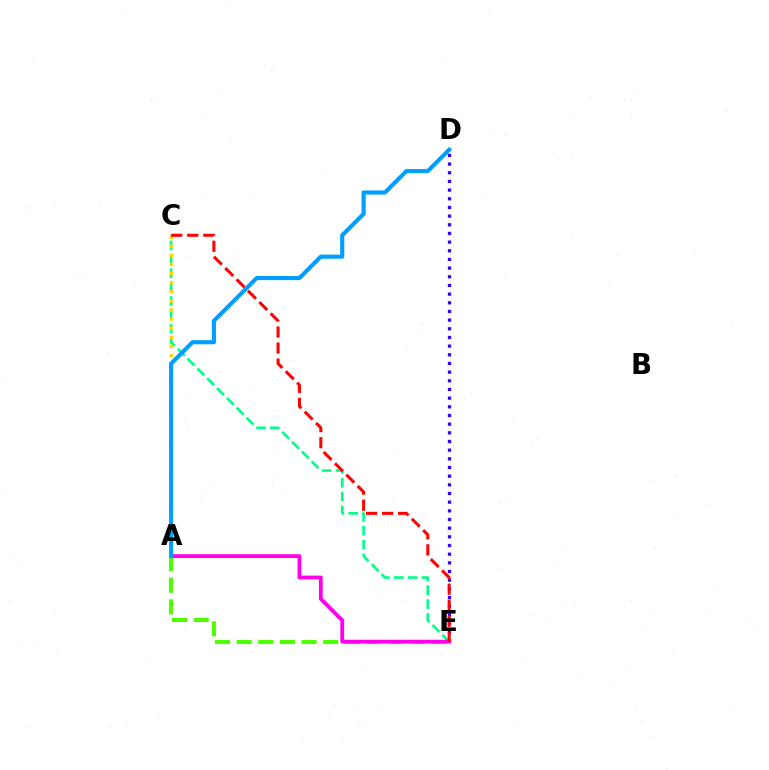{('C', 'E'): [{'color': '#00ff86', 'line_style': 'dashed', 'thickness': 1.89}, {'color': '#ff0000', 'line_style': 'dashed', 'thickness': 2.18}], ('A', 'C'): [{'color': '#ffd500', 'line_style': 'dotted', 'thickness': 2.47}], ('A', 'E'): [{'color': '#4fff00', 'line_style': 'dashed', 'thickness': 2.94}, {'color': '#ff00ed', 'line_style': 'solid', 'thickness': 2.73}], ('D', 'E'): [{'color': '#3700ff', 'line_style': 'dotted', 'thickness': 2.36}], ('A', 'D'): [{'color': '#009eff', 'line_style': 'solid', 'thickness': 2.97}]}